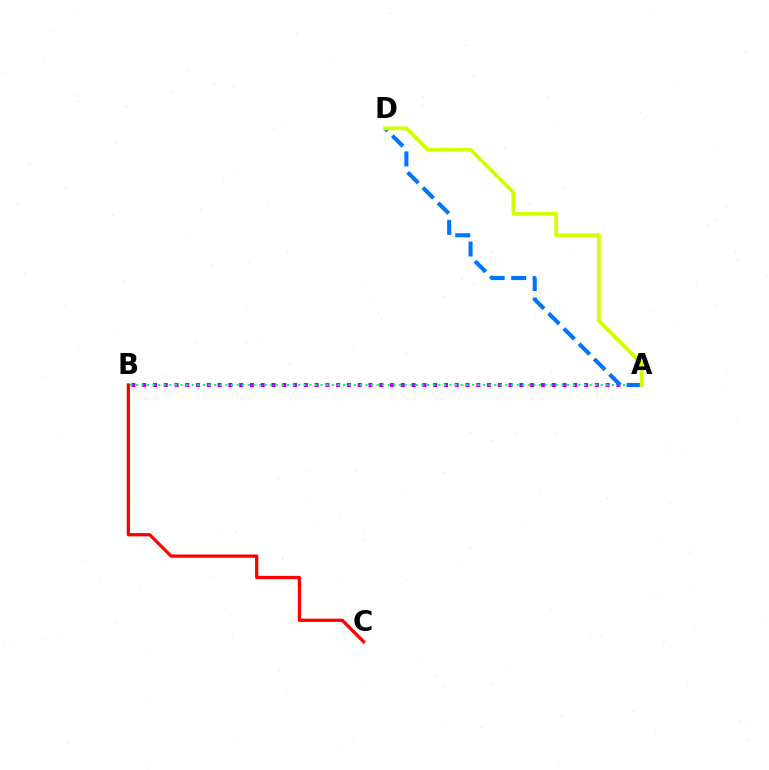{('A', 'B'): [{'color': '#b900ff', 'line_style': 'dotted', 'thickness': 2.93}, {'color': '#00ff5c', 'line_style': 'dotted', 'thickness': 1.52}], ('A', 'D'): [{'color': '#0074ff', 'line_style': 'dashed', 'thickness': 2.93}, {'color': '#d1ff00', 'line_style': 'solid', 'thickness': 2.74}], ('B', 'C'): [{'color': '#ff0000', 'line_style': 'solid', 'thickness': 2.34}]}